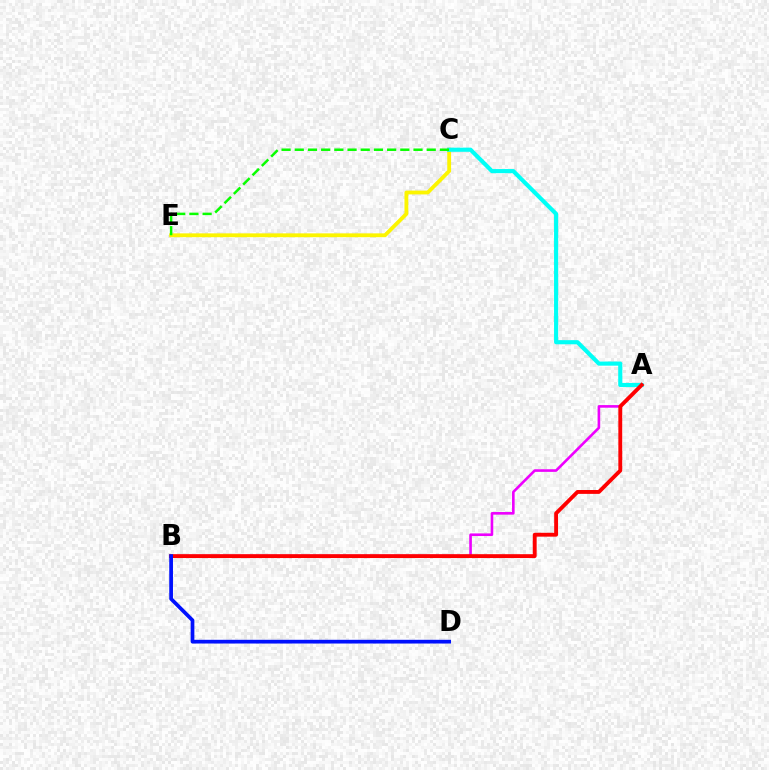{('A', 'B'): [{'color': '#ee00ff', 'line_style': 'solid', 'thickness': 1.88}, {'color': '#ff0000', 'line_style': 'solid', 'thickness': 2.78}], ('C', 'E'): [{'color': '#fcf500', 'line_style': 'solid', 'thickness': 2.76}, {'color': '#08ff00', 'line_style': 'dashed', 'thickness': 1.79}], ('A', 'C'): [{'color': '#00fff6', 'line_style': 'solid', 'thickness': 2.97}], ('B', 'D'): [{'color': '#0010ff', 'line_style': 'solid', 'thickness': 2.68}]}